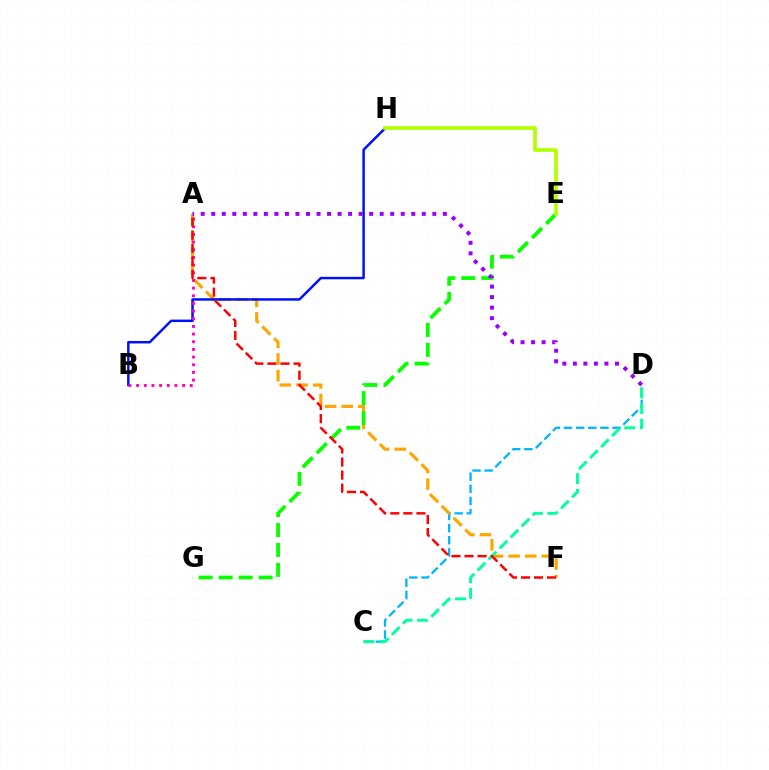{('C', 'D'): [{'color': '#00b5ff', 'line_style': 'dashed', 'thickness': 1.65}, {'color': '#00ff9d', 'line_style': 'dashed', 'thickness': 2.12}], ('A', 'F'): [{'color': '#ffa500', 'line_style': 'dashed', 'thickness': 2.26}, {'color': '#ff0000', 'line_style': 'dashed', 'thickness': 1.77}], ('B', 'H'): [{'color': '#0010ff', 'line_style': 'solid', 'thickness': 1.79}], ('E', 'G'): [{'color': '#08ff00', 'line_style': 'dashed', 'thickness': 2.71}], ('A', 'B'): [{'color': '#ff00bd', 'line_style': 'dotted', 'thickness': 2.08}], ('E', 'H'): [{'color': '#b3ff00', 'line_style': 'solid', 'thickness': 2.64}], ('A', 'D'): [{'color': '#9b00ff', 'line_style': 'dotted', 'thickness': 2.86}]}